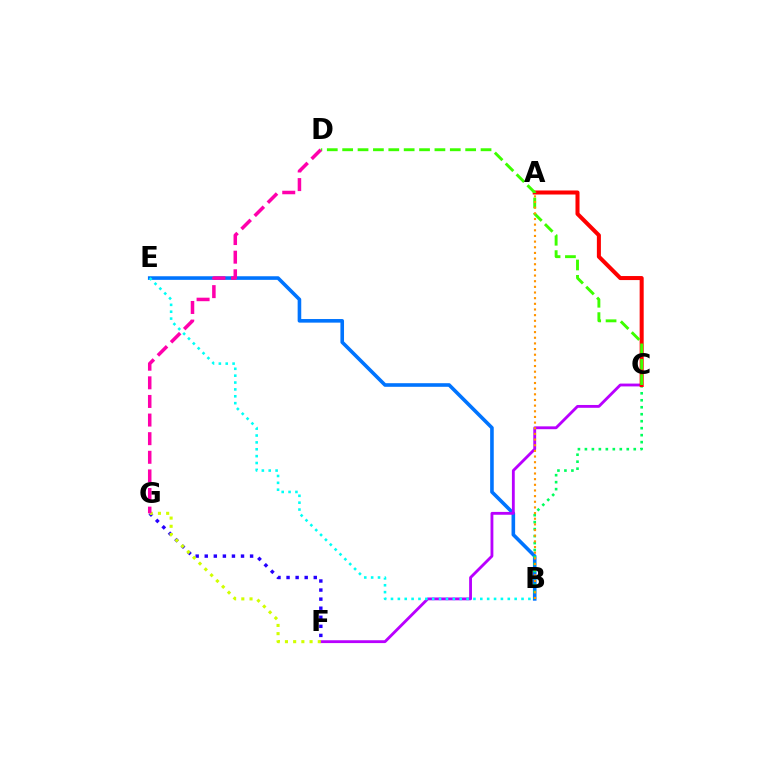{('B', 'E'): [{'color': '#0074ff', 'line_style': 'solid', 'thickness': 2.59}, {'color': '#00fff6', 'line_style': 'dotted', 'thickness': 1.87}], ('C', 'F'): [{'color': '#b900ff', 'line_style': 'solid', 'thickness': 2.04}], ('B', 'C'): [{'color': '#00ff5c', 'line_style': 'dotted', 'thickness': 1.9}], ('A', 'C'): [{'color': '#ff0000', 'line_style': 'solid', 'thickness': 2.9}], ('C', 'D'): [{'color': '#3dff00', 'line_style': 'dashed', 'thickness': 2.09}], ('A', 'B'): [{'color': '#ff9400', 'line_style': 'dotted', 'thickness': 1.54}], ('F', 'G'): [{'color': '#2500ff', 'line_style': 'dotted', 'thickness': 2.46}, {'color': '#d1ff00', 'line_style': 'dotted', 'thickness': 2.23}], ('D', 'G'): [{'color': '#ff00ac', 'line_style': 'dashed', 'thickness': 2.53}]}